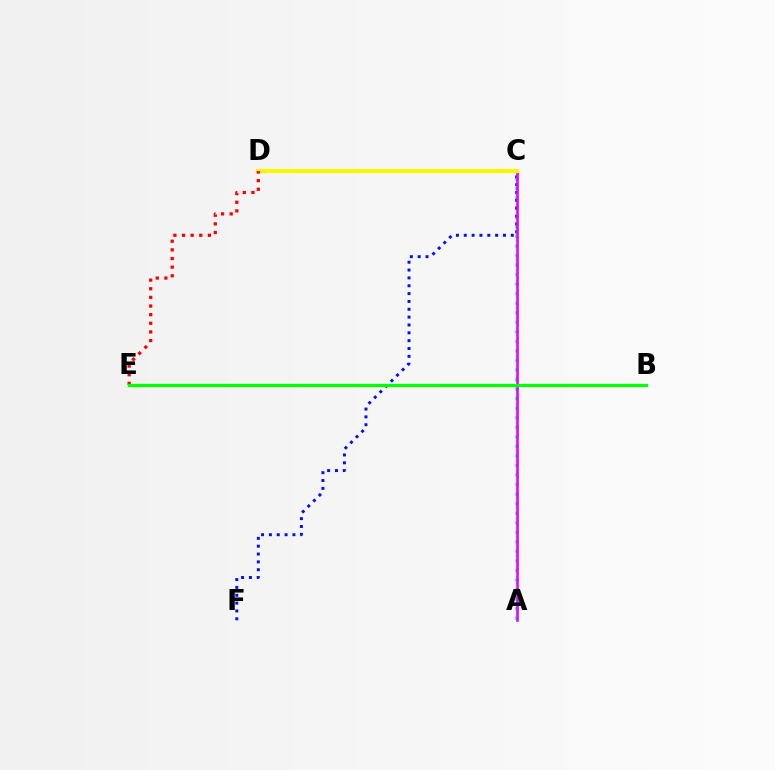{('A', 'C'): [{'color': '#00fff6', 'line_style': 'dotted', 'thickness': 2.59}, {'color': '#ee00ff', 'line_style': 'solid', 'thickness': 1.87}], ('C', 'F'): [{'color': '#0010ff', 'line_style': 'dotted', 'thickness': 2.13}], ('C', 'D'): [{'color': '#fcf500', 'line_style': 'solid', 'thickness': 2.99}], ('D', 'E'): [{'color': '#ff0000', 'line_style': 'dotted', 'thickness': 2.35}], ('B', 'E'): [{'color': '#08ff00', 'line_style': 'solid', 'thickness': 2.36}]}